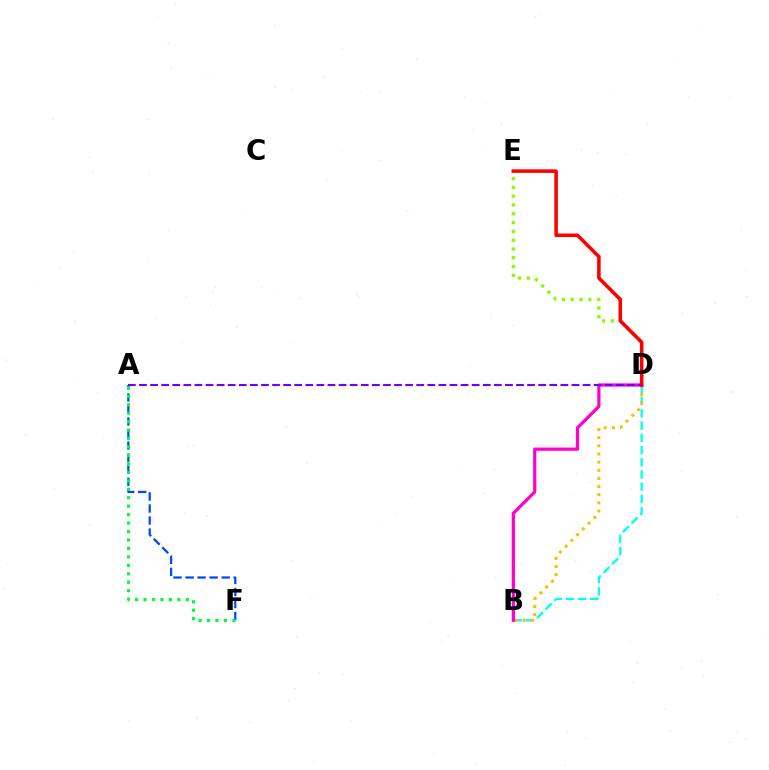{('A', 'F'): [{'color': '#004bff', 'line_style': 'dashed', 'thickness': 1.64}, {'color': '#00ff39', 'line_style': 'dotted', 'thickness': 2.3}], ('B', 'D'): [{'color': '#00fff6', 'line_style': 'dashed', 'thickness': 1.66}, {'color': '#ffbd00', 'line_style': 'dotted', 'thickness': 2.21}, {'color': '#ff00cf', 'line_style': 'solid', 'thickness': 2.32}], ('D', 'E'): [{'color': '#84ff00', 'line_style': 'dotted', 'thickness': 2.39}, {'color': '#ff0000', 'line_style': 'solid', 'thickness': 2.56}], ('A', 'D'): [{'color': '#7200ff', 'line_style': 'dashed', 'thickness': 1.51}]}